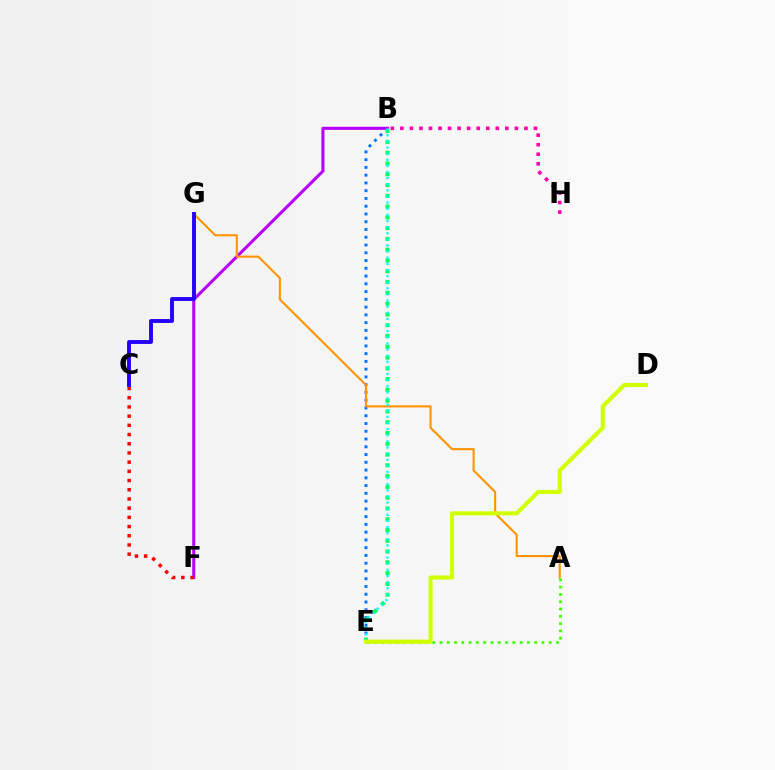{('B', 'H'): [{'color': '#ff00ac', 'line_style': 'dotted', 'thickness': 2.59}], ('B', 'E'): [{'color': '#0074ff', 'line_style': 'dotted', 'thickness': 2.11}, {'color': '#00ff5c', 'line_style': 'dotted', 'thickness': 2.93}, {'color': '#00fff6', 'line_style': 'dotted', 'thickness': 1.66}], ('B', 'F'): [{'color': '#b900ff', 'line_style': 'solid', 'thickness': 2.22}], ('A', 'G'): [{'color': '#ff9400', 'line_style': 'solid', 'thickness': 1.52}], ('C', 'F'): [{'color': '#ff0000', 'line_style': 'dotted', 'thickness': 2.5}], ('A', 'E'): [{'color': '#3dff00', 'line_style': 'dotted', 'thickness': 1.98}], ('C', 'G'): [{'color': '#2500ff', 'line_style': 'solid', 'thickness': 2.8}], ('D', 'E'): [{'color': '#d1ff00', 'line_style': 'solid', 'thickness': 2.96}]}